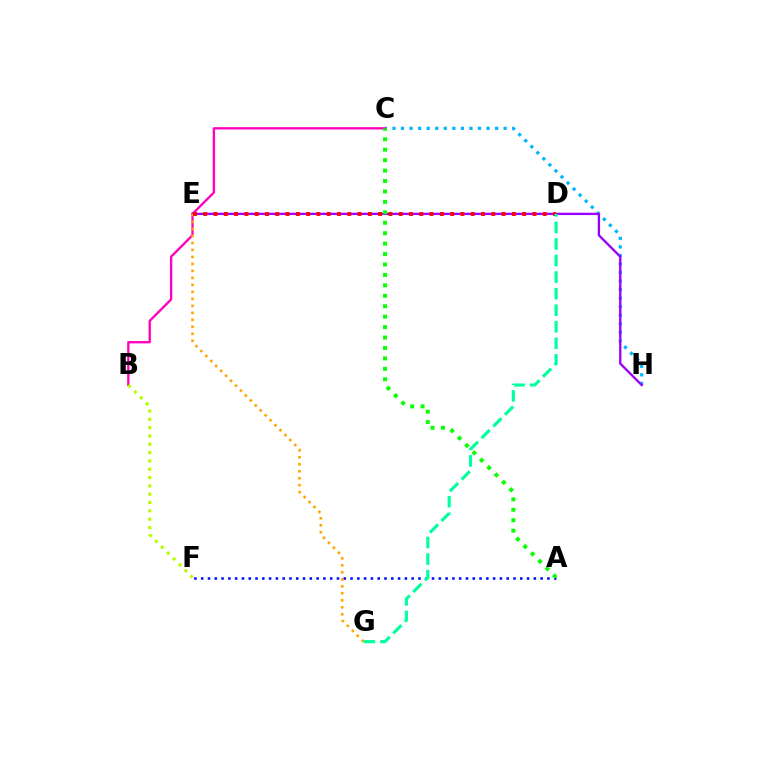{('C', 'H'): [{'color': '#00b5ff', 'line_style': 'dotted', 'thickness': 2.32}], ('B', 'C'): [{'color': '#ff00bd', 'line_style': 'solid', 'thickness': 1.68}], ('B', 'F'): [{'color': '#b3ff00', 'line_style': 'dotted', 'thickness': 2.26}], ('A', 'F'): [{'color': '#0010ff', 'line_style': 'dotted', 'thickness': 1.84}], ('E', 'H'): [{'color': '#9b00ff', 'line_style': 'solid', 'thickness': 1.68}], ('E', 'G'): [{'color': '#ffa500', 'line_style': 'dotted', 'thickness': 1.9}], ('A', 'C'): [{'color': '#08ff00', 'line_style': 'dotted', 'thickness': 2.84}], ('D', 'E'): [{'color': '#ff0000', 'line_style': 'dotted', 'thickness': 2.8}], ('D', 'G'): [{'color': '#00ff9d', 'line_style': 'dashed', 'thickness': 2.25}]}